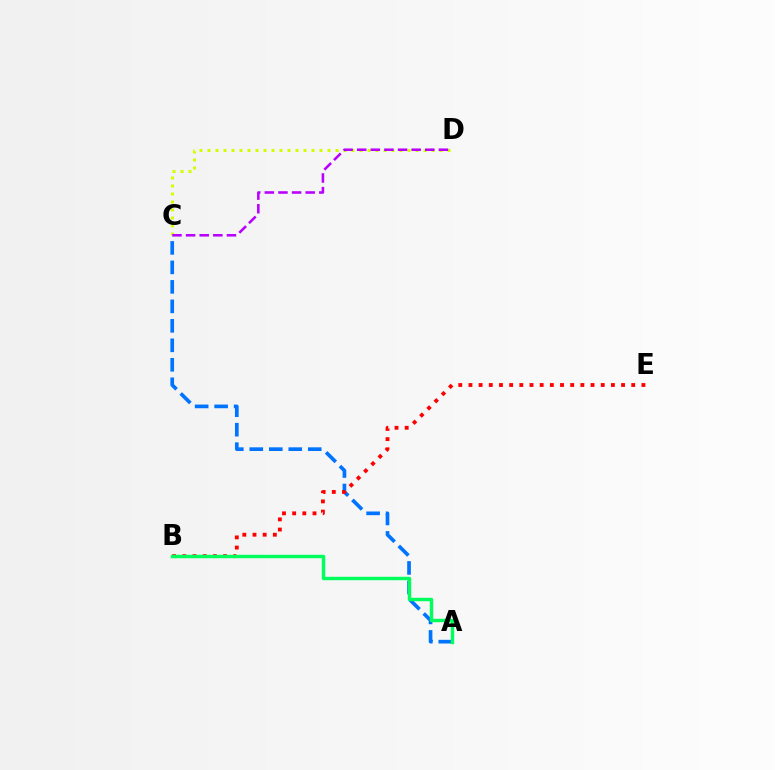{('C', 'D'): [{'color': '#d1ff00', 'line_style': 'dotted', 'thickness': 2.17}, {'color': '#b900ff', 'line_style': 'dashed', 'thickness': 1.85}], ('A', 'C'): [{'color': '#0074ff', 'line_style': 'dashed', 'thickness': 2.65}], ('B', 'E'): [{'color': '#ff0000', 'line_style': 'dotted', 'thickness': 2.76}], ('A', 'B'): [{'color': '#00ff5c', 'line_style': 'solid', 'thickness': 2.47}]}